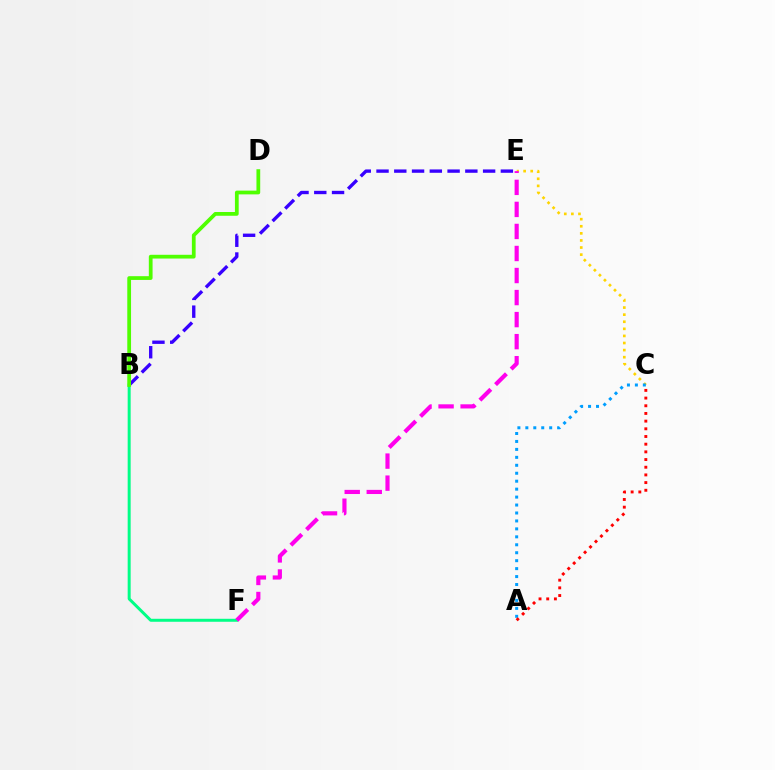{('C', 'E'): [{'color': '#ffd500', 'line_style': 'dotted', 'thickness': 1.93}], ('A', 'C'): [{'color': '#009eff', 'line_style': 'dotted', 'thickness': 2.16}, {'color': '#ff0000', 'line_style': 'dotted', 'thickness': 2.09}], ('B', 'E'): [{'color': '#3700ff', 'line_style': 'dashed', 'thickness': 2.41}], ('B', 'F'): [{'color': '#00ff86', 'line_style': 'solid', 'thickness': 2.15}], ('B', 'D'): [{'color': '#4fff00', 'line_style': 'solid', 'thickness': 2.7}], ('E', 'F'): [{'color': '#ff00ed', 'line_style': 'dashed', 'thickness': 2.99}]}